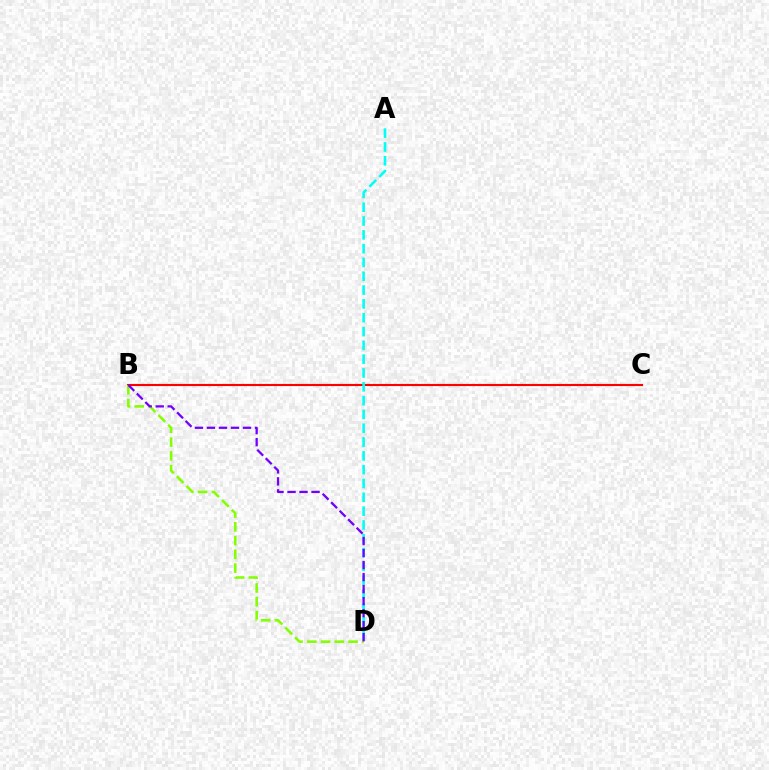{('B', 'C'): [{'color': '#ff0000', 'line_style': 'solid', 'thickness': 1.53}], ('A', 'D'): [{'color': '#00fff6', 'line_style': 'dashed', 'thickness': 1.88}], ('B', 'D'): [{'color': '#84ff00', 'line_style': 'dashed', 'thickness': 1.87}, {'color': '#7200ff', 'line_style': 'dashed', 'thickness': 1.63}]}